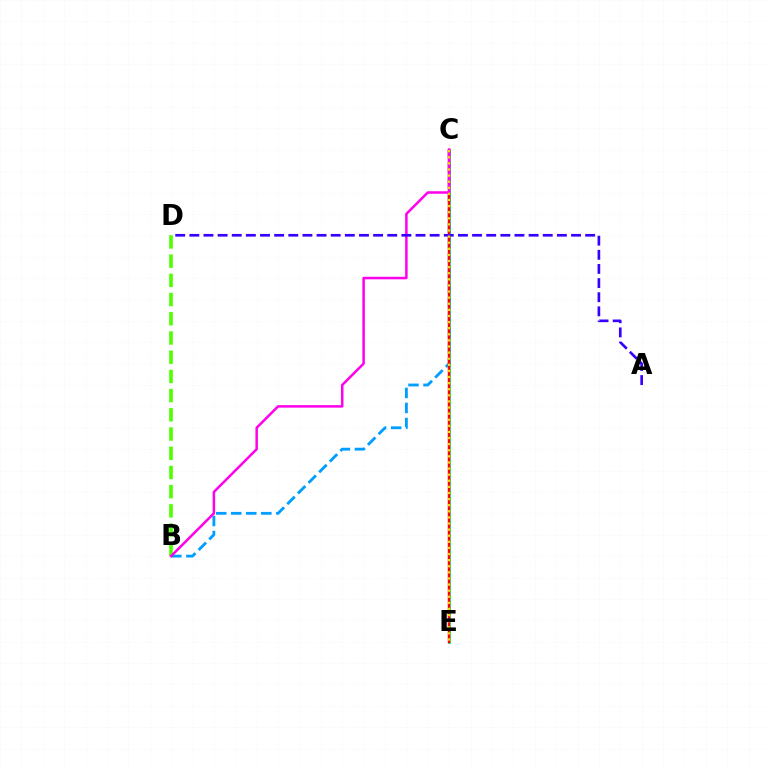{('B', 'D'): [{'color': '#4fff00', 'line_style': 'dashed', 'thickness': 2.61}], ('C', 'E'): [{'color': '#00ff86', 'line_style': 'solid', 'thickness': 2.05}, {'color': '#ff0000', 'line_style': 'solid', 'thickness': 1.76}, {'color': '#ffd500', 'line_style': 'dotted', 'thickness': 1.66}], ('B', 'C'): [{'color': '#009eff', 'line_style': 'dashed', 'thickness': 2.04}, {'color': '#ff00ed', 'line_style': 'solid', 'thickness': 1.81}], ('A', 'D'): [{'color': '#3700ff', 'line_style': 'dashed', 'thickness': 1.92}]}